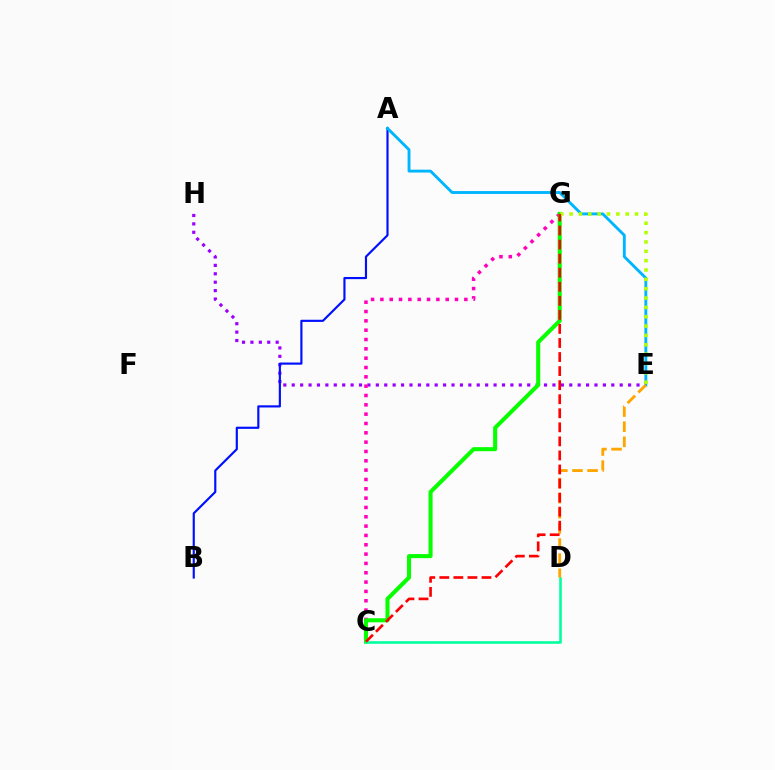{('E', 'H'): [{'color': '#9b00ff', 'line_style': 'dotted', 'thickness': 2.28}], ('C', 'G'): [{'color': '#ff00bd', 'line_style': 'dotted', 'thickness': 2.53}, {'color': '#08ff00', 'line_style': 'solid', 'thickness': 2.92}, {'color': '#ff0000', 'line_style': 'dashed', 'thickness': 1.91}], ('A', 'B'): [{'color': '#0010ff', 'line_style': 'solid', 'thickness': 1.56}], ('A', 'E'): [{'color': '#00b5ff', 'line_style': 'solid', 'thickness': 2.07}], ('E', 'G'): [{'color': '#b3ff00', 'line_style': 'dotted', 'thickness': 2.54}], ('C', 'D'): [{'color': '#00ff9d', 'line_style': 'solid', 'thickness': 1.85}], ('D', 'E'): [{'color': '#ffa500', 'line_style': 'dashed', 'thickness': 2.05}]}